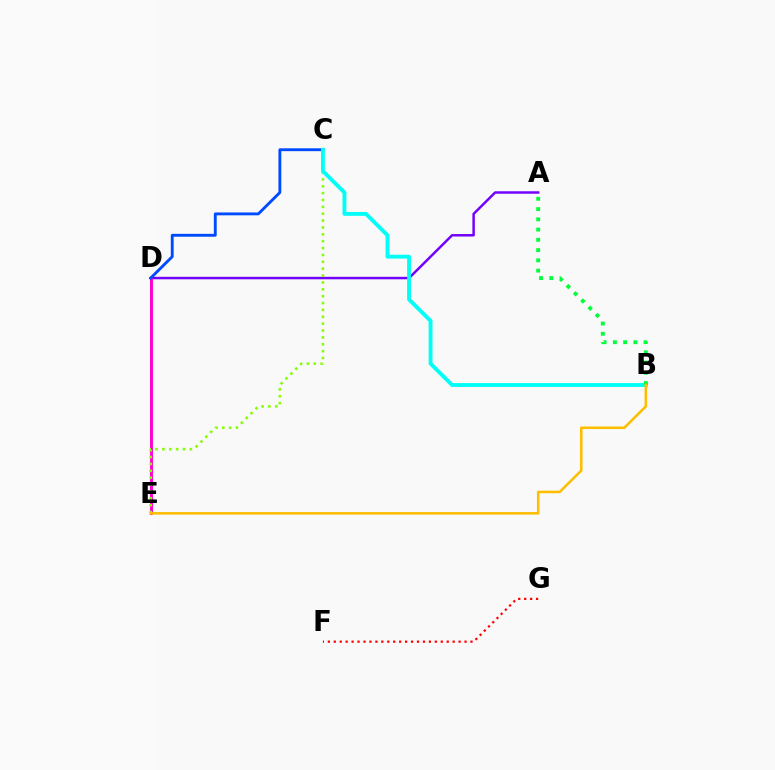{('F', 'G'): [{'color': '#ff0000', 'line_style': 'dotted', 'thickness': 1.61}], ('A', 'D'): [{'color': '#7200ff', 'line_style': 'solid', 'thickness': 1.78}], ('D', 'E'): [{'color': '#ff00cf', 'line_style': 'solid', 'thickness': 2.1}], ('C', 'E'): [{'color': '#84ff00', 'line_style': 'dotted', 'thickness': 1.87}], ('C', 'D'): [{'color': '#004bff', 'line_style': 'solid', 'thickness': 2.07}], ('B', 'C'): [{'color': '#00fff6', 'line_style': 'solid', 'thickness': 2.78}], ('A', 'B'): [{'color': '#00ff39', 'line_style': 'dotted', 'thickness': 2.79}], ('B', 'E'): [{'color': '#ffbd00', 'line_style': 'solid', 'thickness': 1.83}]}